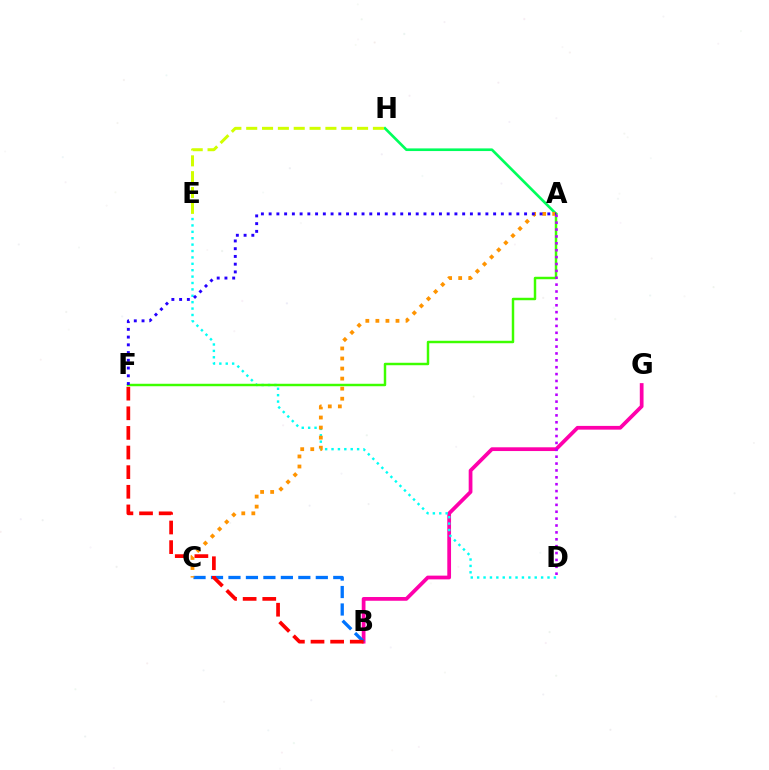{('B', 'G'): [{'color': '#ff00ac', 'line_style': 'solid', 'thickness': 2.7}], ('B', 'C'): [{'color': '#0074ff', 'line_style': 'dashed', 'thickness': 2.37}], ('A', 'H'): [{'color': '#00ff5c', 'line_style': 'solid', 'thickness': 1.91}], ('D', 'E'): [{'color': '#00fff6', 'line_style': 'dotted', 'thickness': 1.74}], ('B', 'F'): [{'color': '#ff0000', 'line_style': 'dashed', 'thickness': 2.67}], ('A', 'F'): [{'color': '#3dff00', 'line_style': 'solid', 'thickness': 1.77}, {'color': '#2500ff', 'line_style': 'dotted', 'thickness': 2.1}], ('E', 'H'): [{'color': '#d1ff00', 'line_style': 'dashed', 'thickness': 2.15}], ('A', 'C'): [{'color': '#ff9400', 'line_style': 'dotted', 'thickness': 2.73}], ('A', 'D'): [{'color': '#b900ff', 'line_style': 'dotted', 'thickness': 1.87}]}